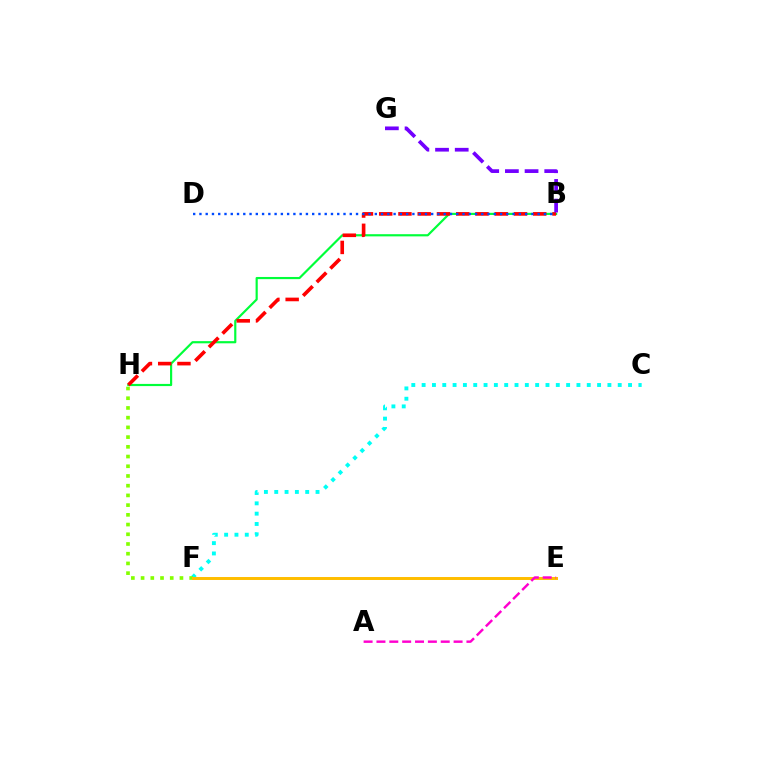{('C', 'F'): [{'color': '#00fff6', 'line_style': 'dotted', 'thickness': 2.8}], ('F', 'H'): [{'color': '#84ff00', 'line_style': 'dotted', 'thickness': 2.64}], ('E', 'F'): [{'color': '#ffbd00', 'line_style': 'solid', 'thickness': 2.13}], ('B', 'H'): [{'color': '#00ff39', 'line_style': 'solid', 'thickness': 1.57}, {'color': '#ff0000', 'line_style': 'dashed', 'thickness': 2.62}], ('A', 'E'): [{'color': '#ff00cf', 'line_style': 'dashed', 'thickness': 1.75}], ('B', 'G'): [{'color': '#7200ff', 'line_style': 'dashed', 'thickness': 2.67}], ('B', 'D'): [{'color': '#004bff', 'line_style': 'dotted', 'thickness': 1.7}]}